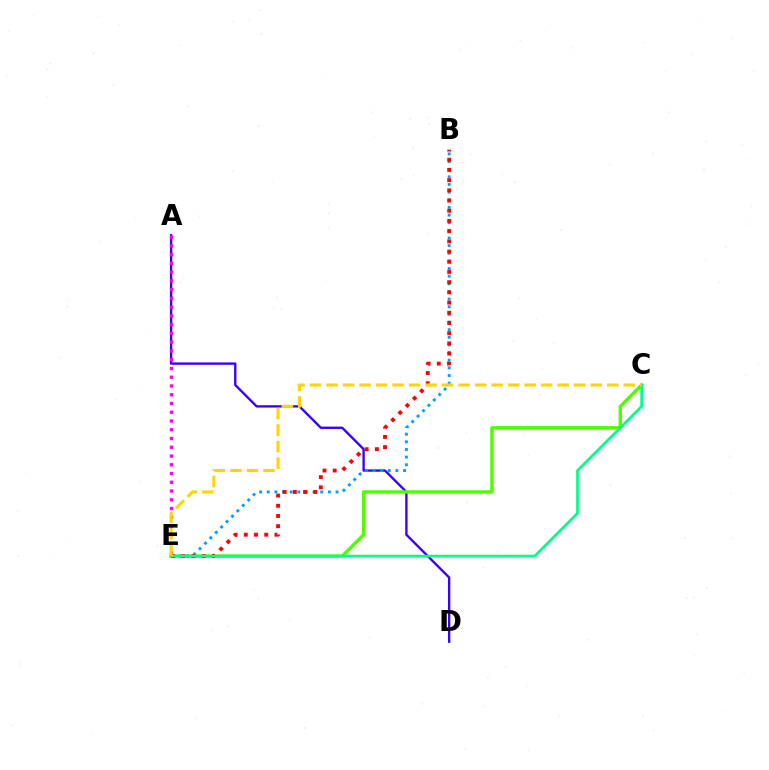{('A', 'D'): [{'color': '#3700ff', 'line_style': 'solid', 'thickness': 1.7}], ('C', 'E'): [{'color': '#4fff00', 'line_style': 'solid', 'thickness': 2.44}, {'color': '#00ff86', 'line_style': 'solid', 'thickness': 1.96}, {'color': '#ffd500', 'line_style': 'dashed', 'thickness': 2.24}], ('B', 'E'): [{'color': '#009eff', 'line_style': 'dotted', 'thickness': 2.08}, {'color': '#ff0000', 'line_style': 'dotted', 'thickness': 2.77}], ('A', 'E'): [{'color': '#ff00ed', 'line_style': 'dotted', 'thickness': 2.38}]}